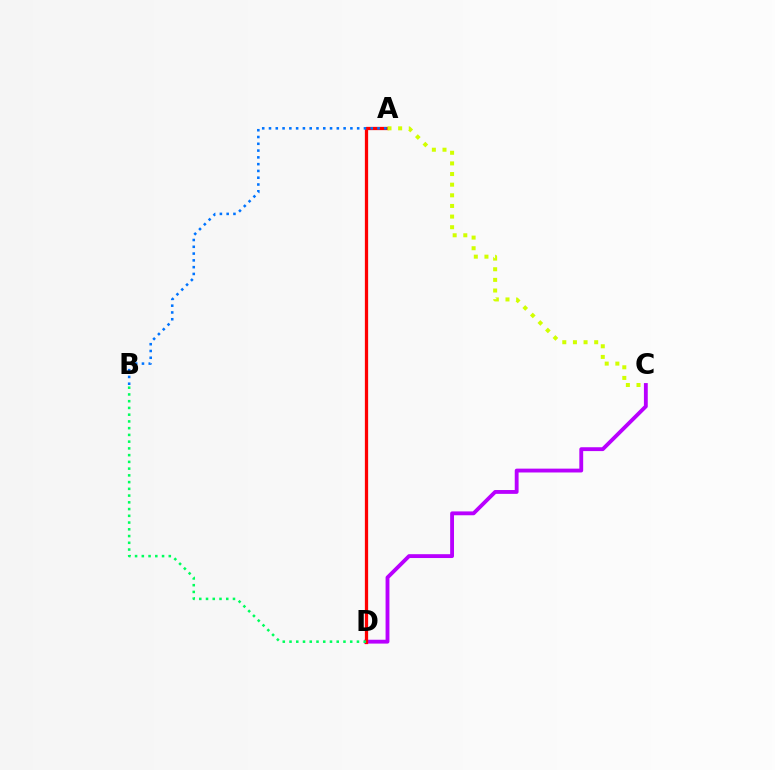{('C', 'D'): [{'color': '#b900ff', 'line_style': 'solid', 'thickness': 2.77}], ('A', 'D'): [{'color': '#ff0000', 'line_style': 'solid', 'thickness': 2.35}], ('A', 'B'): [{'color': '#0074ff', 'line_style': 'dotted', 'thickness': 1.84}], ('B', 'D'): [{'color': '#00ff5c', 'line_style': 'dotted', 'thickness': 1.83}], ('A', 'C'): [{'color': '#d1ff00', 'line_style': 'dotted', 'thickness': 2.89}]}